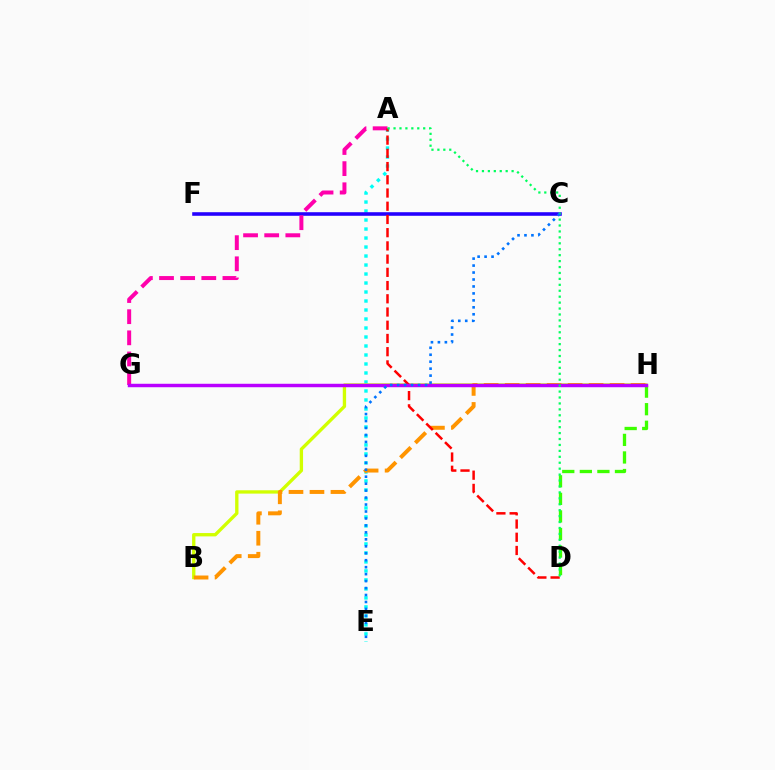{('A', 'E'): [{'color': '#00fff6', 'line_style': 'dotted', 'thickness': 2.44}], ('B', 'H'): [{'color': '#d1ff00', 'line_style': 'solid', 'thickness': 2.4}, {'color': '#ff9400', 'line_style': 'dashed', 'thickness': 2.85}], ('C', 'F'): [{'color': '#2500ff', 'line_style': 'solid', 'thickness': 2.58}], ('D', 'H'): [{'color': '#3dff00', 'line_style': 'dashed', 'thickness': 2.39}], ('A', 'G'): [{'color': '#ff00ac', 'line_style': 'dashed', 'thickness': 2.87}], ('A', 'D'): [{'color': '#ff0000', 'line_style': 'dashed', 'thickness': 1.8}, {'color': '#00ff5c', 'line_style': 'dotted', 'thickness': 1.61}], ('G', 'H'): [{'color': '#b900ff', 'line_style': 'solid', 'thickness': 2.48}], ('C', 'E'): [{'color': '#0074ff', 'line_style': 'dotted', 'thickness': 1.89}]}